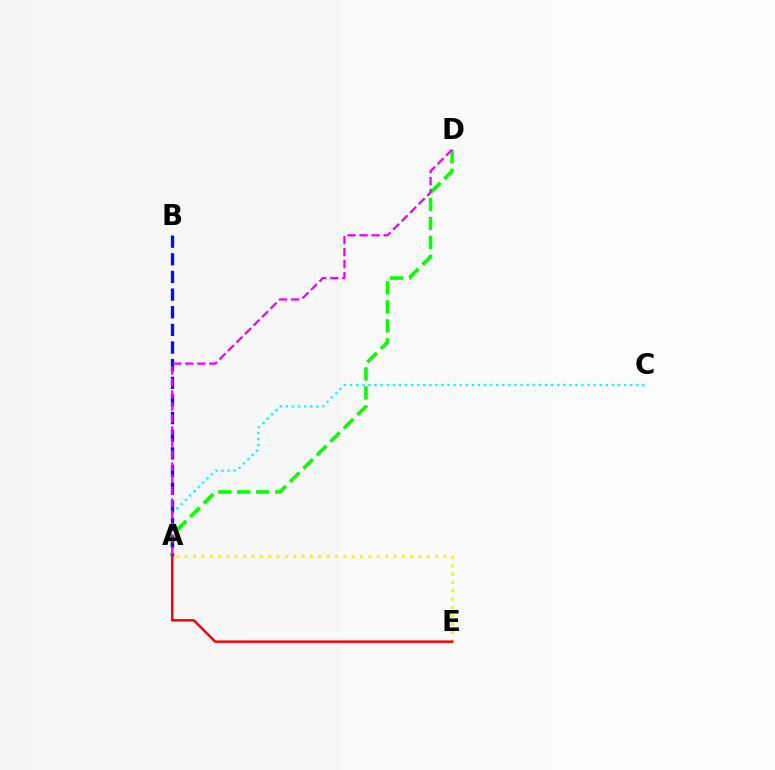{('A', 'E'): [{'color': '#fcf500', 'line_style': 'dotted', 'thickness': 2.27}, {'color': '#ff0000', 'line_style': 'solid', 'thickness': 1.78}], ('A', 'C'): [{'color': '#00fff6', 'line_style': 'dotted', 'thickness': 1.65}], ('A', 'D'): [{'color': '#08ff00', 'line_style': 'dashed', 'thickness': 2.58}, {'color': '#ee00ff', 'line_style': 'dashed', 'thickness': 1.63}], ('A', 'B'): [{'color': '#0010ff', 'line_style': 'dashed', 'thickness': 2.4}]}